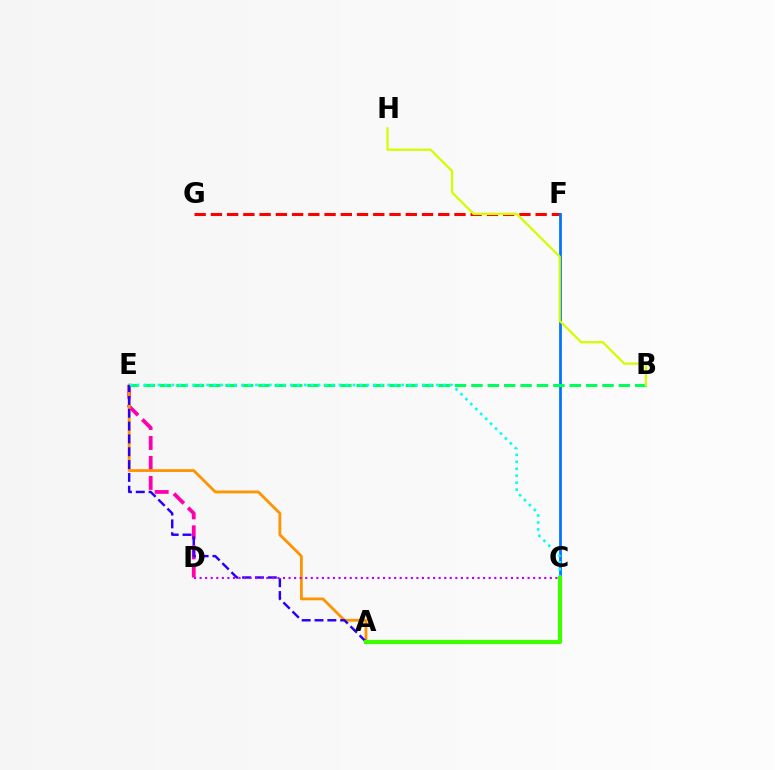{('F', 'G'): [{'color': '#ff0000', 'line_style': 'dashed', 'thickness': 2.21}], ('D', 'E'): [{'color': '#ff00ac', 'line_style': 'dashed', 'thickness': 2.71}], ('C', 'F'): [{'color': '#0074ff', 'line_style': 'solid', 'thickness': 1.98}], ('A', 'E'): [{'color': '#ff9400', 'line_style': 'solid', 'thickness': 2.02}, {'color': '#2500ff', 'line_style': 'dashed', 'thickness': 1.74}], ('B', 'E'): [{'color': '#00ff5c', 'line_style': 'dashed', 'thickness': 2.23}], ('B', 'H'): [{'color': '#d1ff00', 'line_style': 'solid', 'thickness': 1.63}], ('C', 'E'): [{'color': '#00fff6', 'line_style': 'dotted', 'thickness': 1.89}], ('A', 'C'): [{'color': '#3dff00', 'line_style': 'solid', 'thickness': 3.0}], ('C', 'D'): [{'color': '#b900ff', 'line_style': 'dotted', 'thickness': 1.51}]}